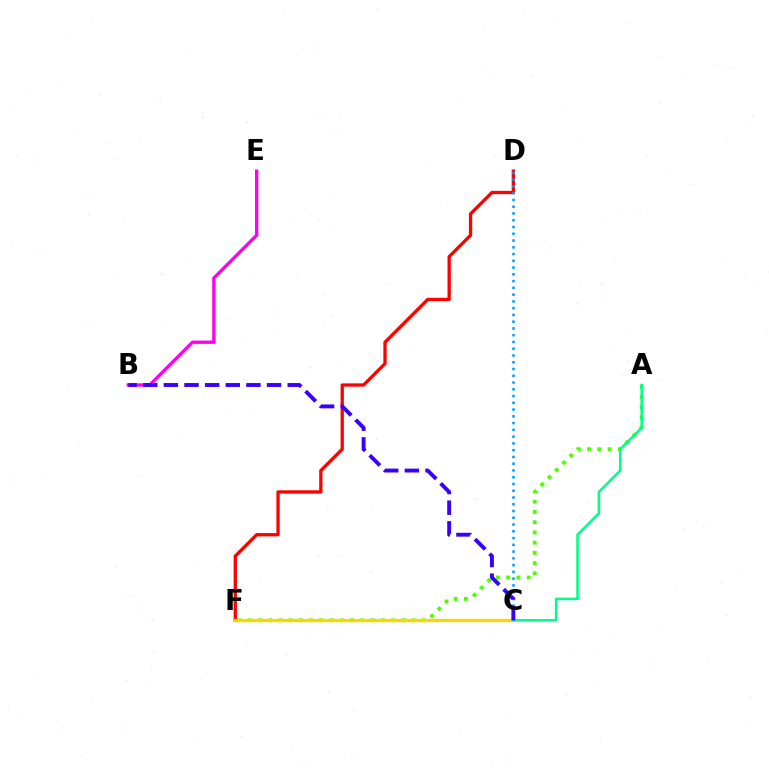{('A', 'F'): [{'color': '#4fff00', 'line_style': 'dotted', 'thickness': 2.78}], ('D', 'F'): [{'color': '#ff0000', 'line_style': 'solid', 'thickness': 2.38}], ('C', 'F'): [{'color': '#ffd500', 'line_style': 'solid', 'thickness': 2.34}], ('A', 'C'): [{'color': '#00ff86', 'line_style': 'solid', 'thickness': 1.82}], ('B', 'E'): [{'color': '#ff00ed', 'line_style': 'solid', 'thickness': 2.4}], ('C', 'D'): [{'color': '#009eff', 'line_style': 'dotted', 'thickness': 1.84}], ('B', 'C'): [{'color': '#3700ff', 'line_style': 'dashed', 'thickness': 2.8}]}